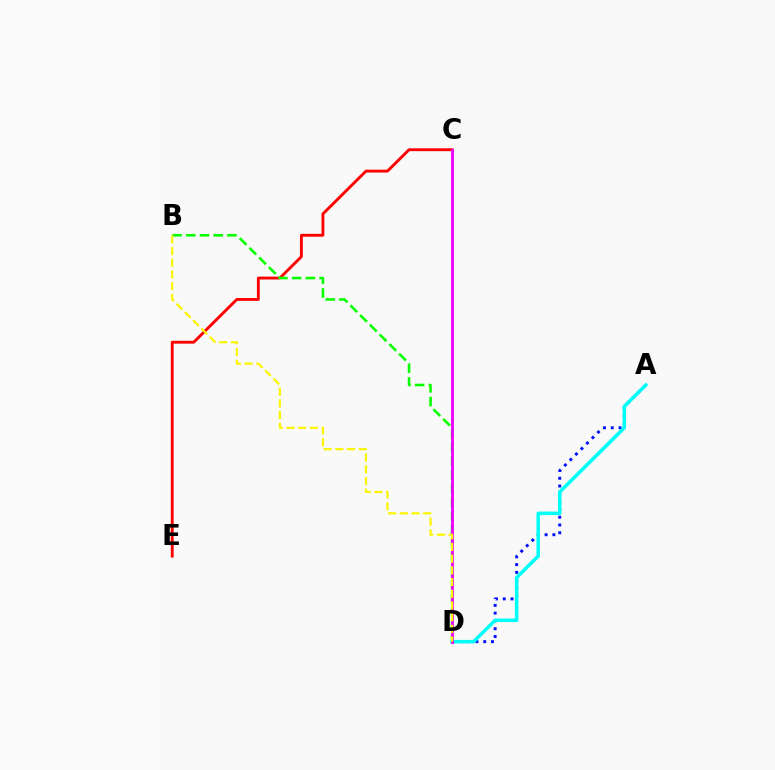{('A', 'D'): [{'color': '#0010ff', 'line_style': 'dotted', 'thickness': 2.12}, {'color': '#00fff6', 'line_style': 'solid', 'thickness': 2.53}], ('C', 'E'): [{'color': '#ff0000', 'line_style': 'solid', 'thickness': 2.07}], ('B', 'D'): [{'color': '#08ff00', 'line_style': 'dashed', 'thickness': 1.87}, {'color': '#fcf500', 'line_style': 'dashed', 'thickness': 1.59}], ('C', 'D'): [{'color': '#ee00ff', 'line_style': 'solid', 'thickness': 2.02}]}